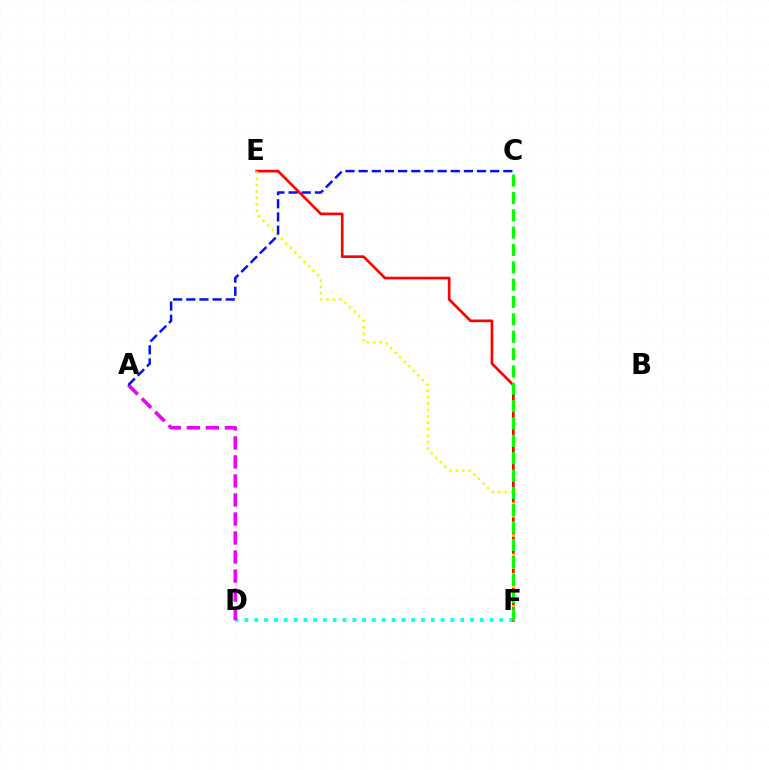{('D', 'F'): [{'color': '#00fff6', 'line_style': 'dotted', 'thickness': 2.66}], ('E', 'F'): [{'color': '#ff0000', 'line_style': 'solid', 'thickness': 1.92}, {'color': '#fcf500', 'line_style': 'dotted', 'thickness': 1.74}], ('A', 'D'): [{'color': '#ee00ff', 'line_style': 'dashed', 'thickness': 2.58}], ('C', 'F'): [{'color': '#08ff00', 'line_style': 'dashed', 'thickness': 2.36}], ('A', 'C'): [{'color': '#0010ff', 'line_style': 'dashed', 'thickness': 1.79}]}